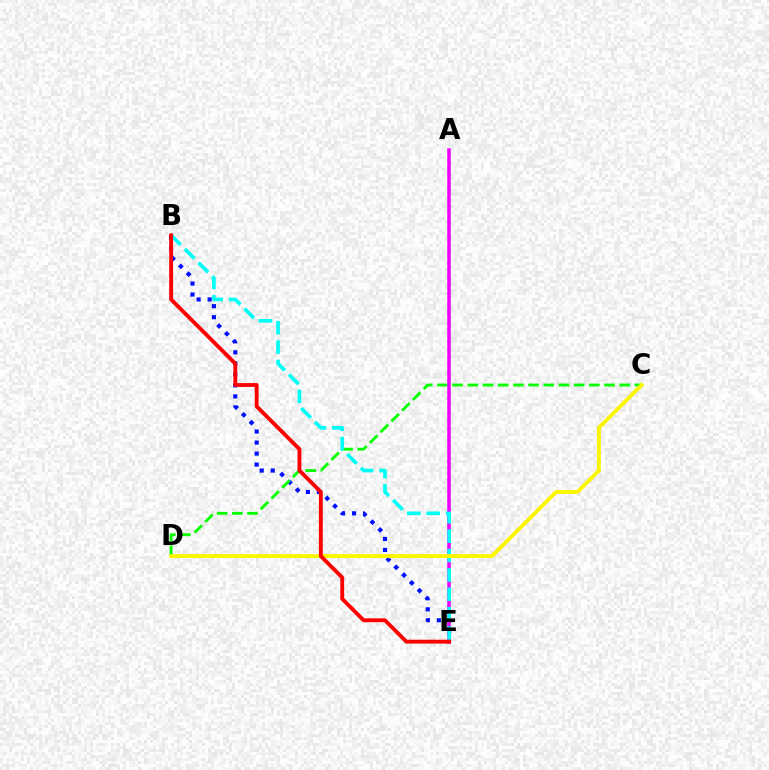{('B', 'E'): [{'color': '#0010ff', 'line_style': 'dotted', 'thickness': 2.99}, {'color': '#00fff6', 'line_style': 'dashed', 'thickness': 2.63}, {'color': '#ff0000', 'line_style': 'solid', 'thickness': 2.78}], ('C', 'D'): [{'color': '#08ff00', 'line_style': 'dashed', 'thickness': 2.06}, {'color': '#fcf500', 'line_style': 'solid', 'thickness': 2.81}], ('A', 'E'): [{'color': '#ee00ff', 'line_style': 'solid', 'thickness': 2.53}]}